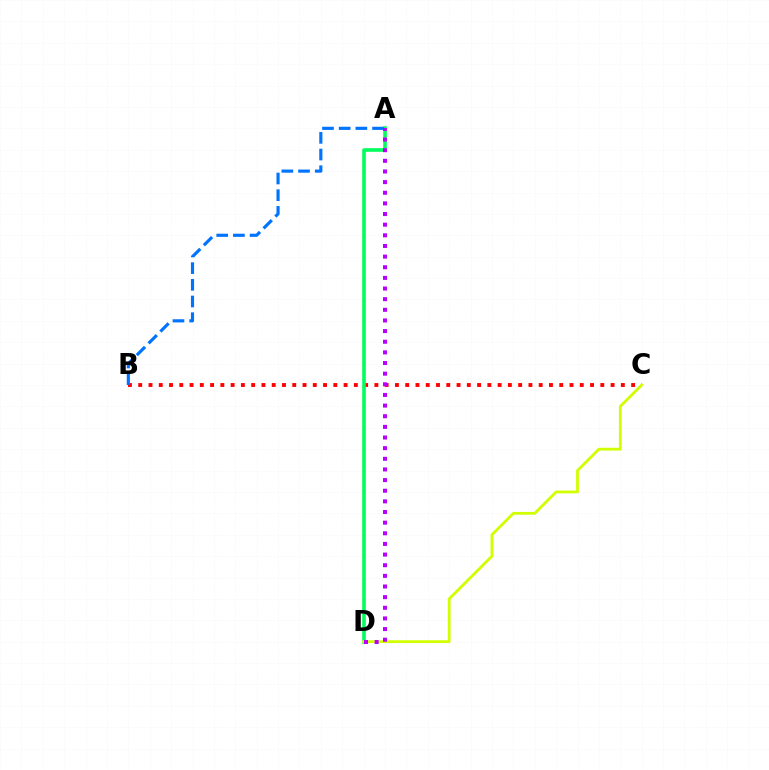{('B', 'C'): [{'color': '#ff0000', 'line_style': 'dotted', 'thickness': 2.79}], ('A', 'D'): [{'color': '#00ff5c', 'line_style': 'solid', 'thickness': 2.59}, {'color': '#b900ff', 'line_style': 'dotted', 'thickness': 2.89}], ('A', 'B'): [{'color': '#0074ff', 'line_style': 'dashed', 'thickness': 2.27}], ('C', 'D'): [{'color': '#d1ff00', 'line_style': 'solid', 'thickness': 2.01}]}